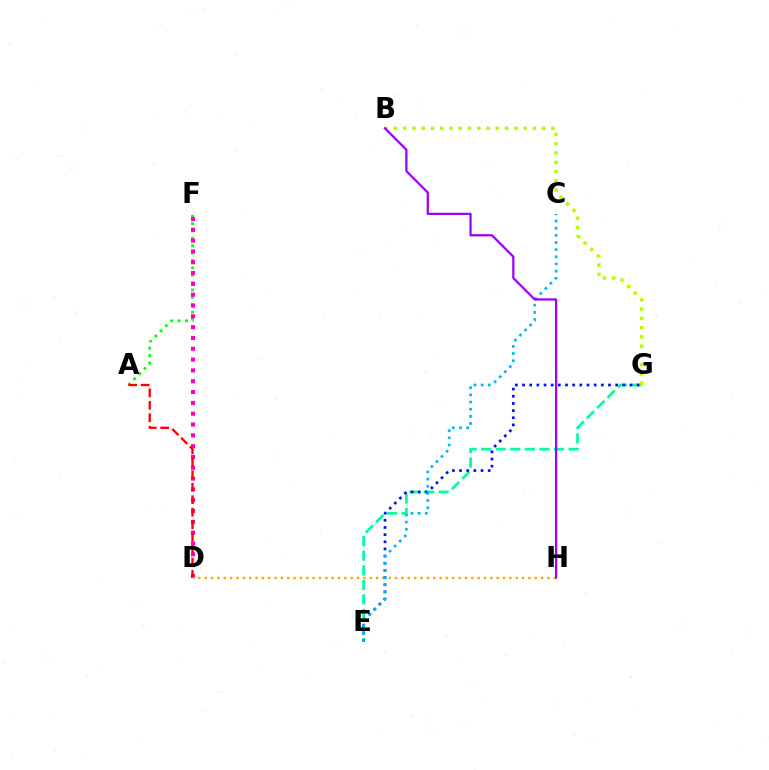{('A', 'F'): [{'color': '#08ff00', 'line_style': 'dotted', 'thickness': 2.0}], ('D', 'F'): [{'color': '#ff00bd', 'line_style': 'dotted', 'thickness': 2.94}], ('A', 'D'): [{'color': '#ff0000', 'line_style': 'dashed', 'thickness': 1.69}], ('D', 'H'): [{'color': '#ffa500', 'line_style': 'dotted', 'thickness': 1.72}], ('E', 'G'): [{'color': '#00ff9d', 'line_style': 'dashed', 'thickness': 1.98}, {'color': '#0010ff', 'line_style': 'dotted', 'thickness': 1.95}], ('C', 'E'): [{'color': '#00b5ff', 'line_style': 'dotted', 'thickness': 1.94}], ('B', 'G'): [{'color': '#b3ff00', 'line_style': 'dotted', 'thickness': 2.52}], ('B', 'H'): [{'color': '#9b00ff', 'line_style': 'solid', 'thickness': 1.61}]}